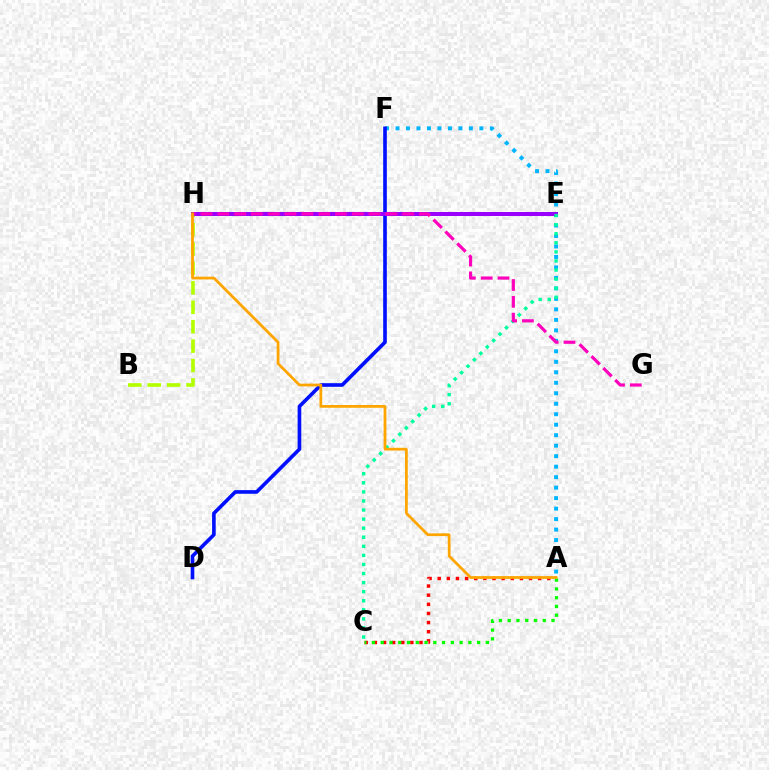{('A', 'C'): [{'color': '#ff0000', 'line_style': 'dotted', 'thickness': 2.48}, {'color': '#08ff00', 'line_style': 'dotted', 'thickness': 2.38}], ('B', 'H'): [{'color': '#b3ff00', 'line_style': 'dashed', 'thickness': 2.64}], ('A', 'F'): [{'color': '#00b5ff', 'line_style': 'dotted', 'thickness': 2.85}], ('D', 'F'): [{'color': '#0010ff', 'line_style': 'solid', 'thickness': 2.62}], ('E', 'H'): [{'color': '#9b00ff', 'line_style': 'solid', 'thickness': 2.88}], ('C', 'E'): [{'color': '#00ff9d', 'line_style': 'dotted', 'thickness': 2.47}], ('G', 'H'): [{'color': '#ff00bd', 'line_style': 'dashed', 'thickness': 2.28}], ('A', 'H'): [{'color': '#ffa500', 'line_style': 'solid', 'thickness': 1.98}]}